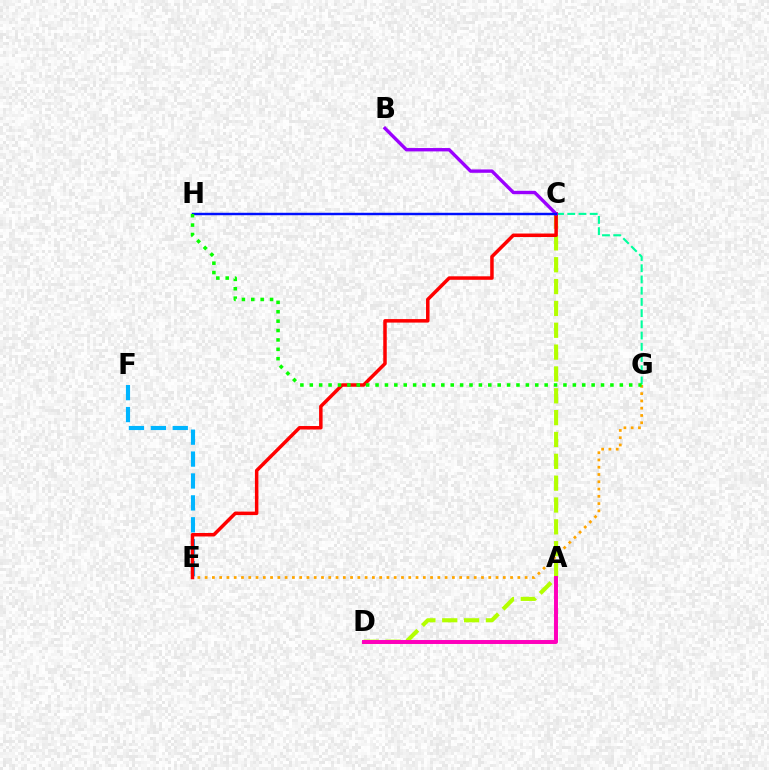{('C', 'D'): [{'color': '#b3ff00', 'line_style': 'dashed', 'thickness': 2.97}], ('C', 'G'): [{'color': '#00ff9d', 'line_style': 'dashed', 'thickness': 1.52}], ('E', 'G'): [{'color': '#ffa500', 'line_style': 'dotted', 'thickness': 1.98}], ('E', 'F'): [{'color': '#00b5ff', 'line_style': 'dashed', 'thickness': 2.98}], ('A', 'D'): [{'color': '#ff00bd', 'line_style': 'solid', 'thickness': 2.85}], ('C', 'E'): [{'color': '#ff0000', 'line_style': 'solid', 'thickness': 2.52}], ('B', 'C'): [{'color': '#9b00ff', 'line_style': 'solid', 'thickness': 2.42}], ('C', 'H'): [{'color': '#0010ff', 'line_style': 'solid', 'thickness': 1.76}], ('G', 'H'): [{'color': '#08ff00', 'line_style': 'dotted', 'thickness': 2.55}]}